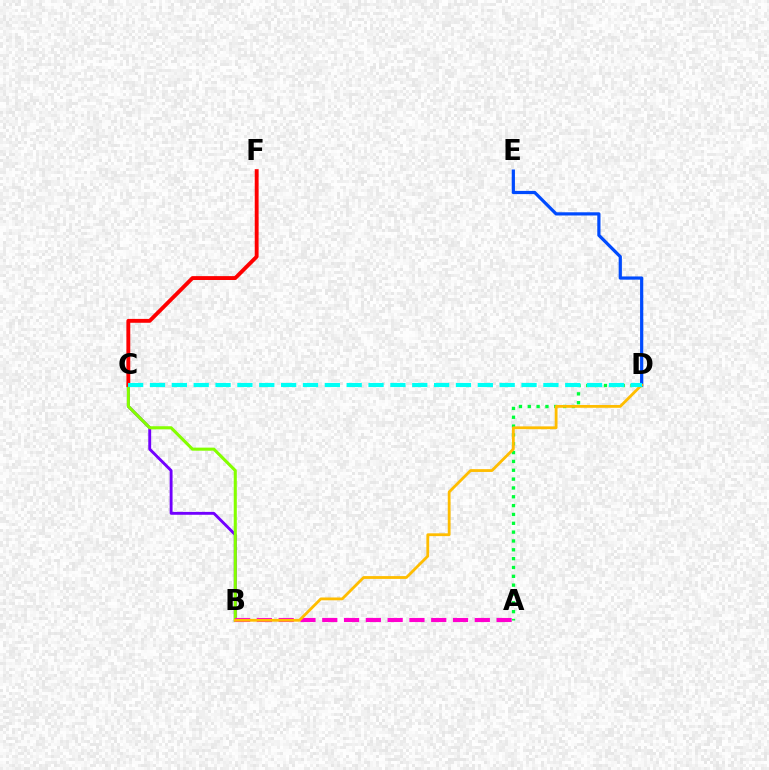{('A', 'D'): [{'color': '#00ff39', 'line_style': 'dotted', 'thickness': 2.4}], ('D', 'E'): [{'color': '#004bff', 'line_style': 'solid', 'thickness': 2.31}], ('B', 'C'): [{'color': '#7200ff', 'line_style': 'solid', 'thickness': 2.07}, {'color': '#84ff00', 'line_style': 'solid', 'thickness': 2.21}], ('A', 'B'): [{'color': '#ff00cf', 'line_style': 'dashed', 'thickness': 2.96}], ('C', 'F'): [{'color': '#ff0000', 'line_style': 'solid', 'thickness': 2.79}], ('B', 'D'): [{'color': '#ffbd00', 'line_style': 'solid', 'thickness': 2.02}], ('C', 'D'): [{'color': '#00fff6', 'line_style': 'dashed', 'thickness': 2.97}]}